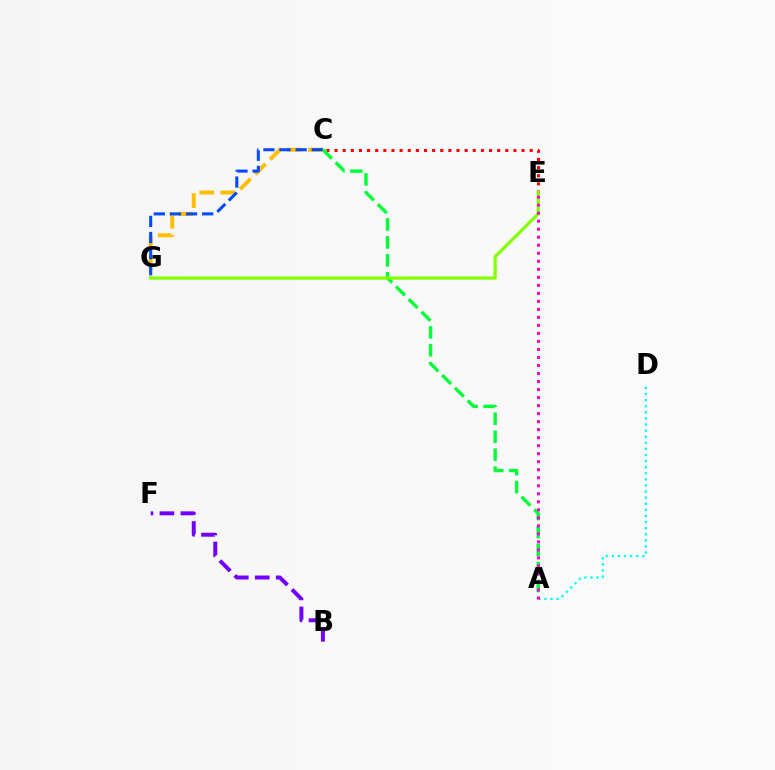{('C', 'G'): [{'color': '#ffbd00', 'line_style': 'dashed', 'thickness': 2.86}, {'color': '#004bff', 'line_style': 'dashed', 'thickness': 2.19}], ('C', 'E'): [{'color': '#ff0000', 'line_style': 'dotted', 'thickness': 2.21}], ('A', 'C'): [{'color': '#00ff39', 'line_style': 'dashed', 'thickness': 2.44}], ('E', 'G'): [{'color': '#84ff00', 'line_style': 'solid', 'thickness': 2.32}], ('A', 'D'): [{'color': '#00fff6', 'line_style': 'dotted', 'thickness': 1.66}], ('A', 'E'): [{'color': '#ff00cf', 'line_style': 'dotted', 'thickness': 2.18}], ('B', 'F'): [{'color': '#7200ff', 'line_style': 'dashed', 'thickness': 2.85}]}